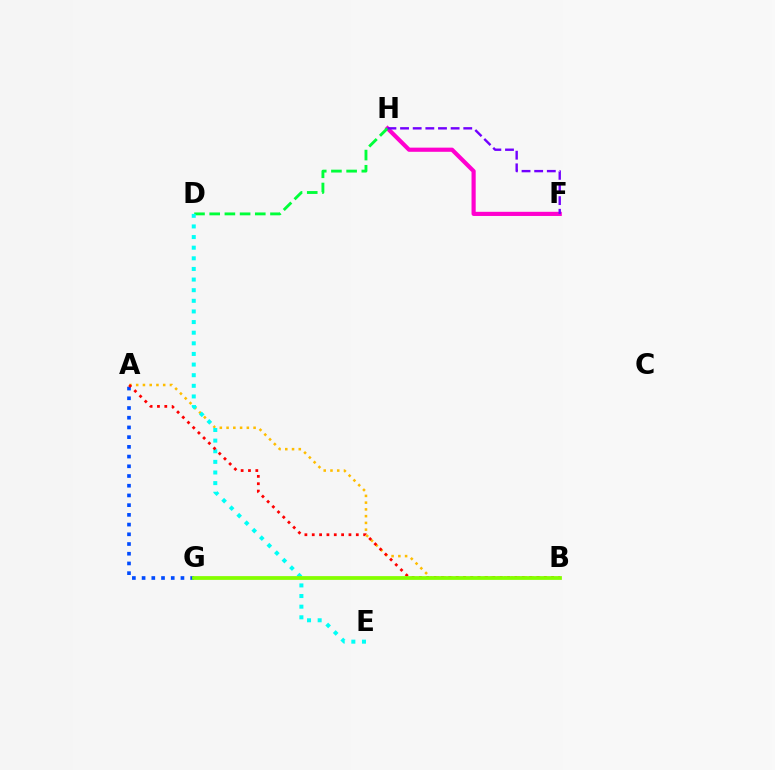{('F', 'H'): [{'color': '#ff00cf', 'line_style': 'solid', 'thickness': 2.99}, {'color': '#7200ff', 'line_style': 'dashed', 'thickness': 1.72}], ('D', 'H'): [{'color': '#00ff39', 'line_style': 'dashed', 'thickness': 2.06}], ('A', 'B'): [{'color': '#ffbd00', 'line_style': 'dotted', 'thickness': 1.83}, {'color': '#ff0000', 'line_style': 'dotted', 'thickness': 1.99}], ('A', 'G'): [{'color': '#004bff', 'line_style': 'dotted', 'thickness': 2.64}], ('D', 'E'): [{'color': '#00fff6', 'line_style': 'dotted', 'thickness': 2.89}], ('B', 'G'): [{'color': '#84ff00', 'line_style': 'solid', 'thickness': 2.71}]}